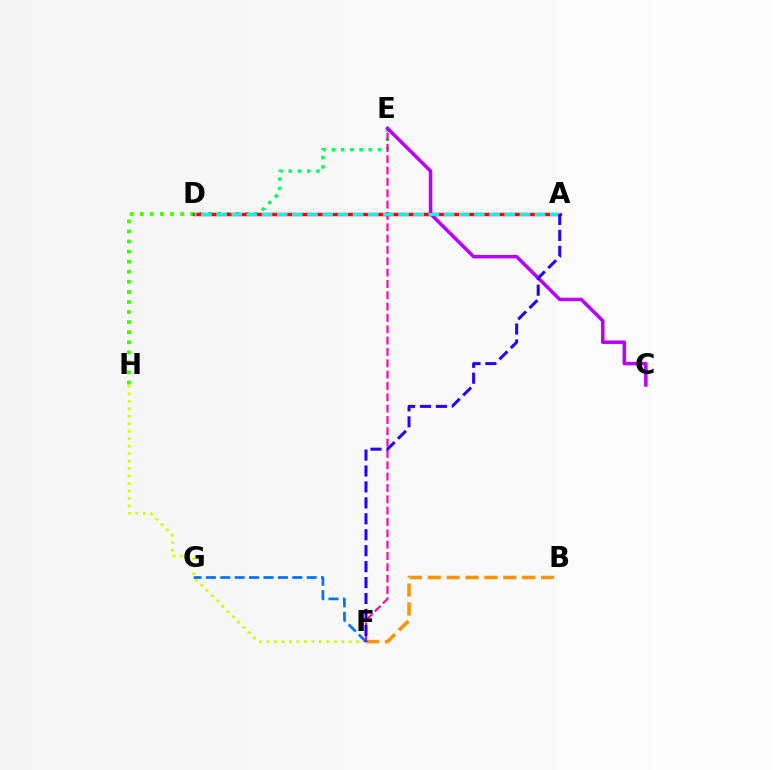{('D', 'E'): [{'color': '#00ff5c', 'line_style': 'dotted', 'thickness': 2.5}], ('B', 'F'): [{'color': '#ff9400', 'line_style': 'dashed', 'thickness': 2.56}], ('E', 'F'): [{'color': '#ff00ac', 'line_style': 'dashed', 'thickness': 1.54}], ('F', 'H'): [{'color': '#d1ff00', 'line_style': 'dotted', 'thickness': 2.03}], ('D', 'H'): [{'color': '#3dff00', 'line_style': 'dotted', 'thickness': 2.74}], ('A', 'D'): [{'color': '#ff0000', 'line_style': 'solid', 'thickness': 2.47}, {'color': '#00fff6', 'line_style': 'dashed', 'thickness': 2.06}], ('C', 'E'): [{'color': '#b900ff', 'line_style': 'solid', 'thickness': 2.52}], ('F', 'G'): [{'color': '#0074ff', 'line_style': 'dashed', 'thickness': 1.96}], ('A', 'F'): [{'color': '#2500ff', 'line_style': 'dashed', 'thickness': 2.16}]}